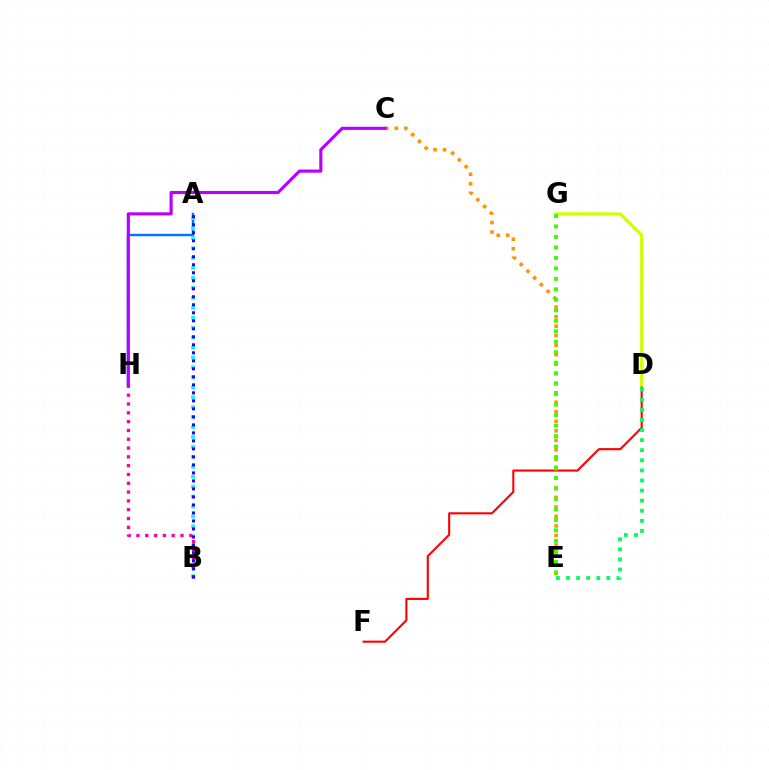{('D', 'F'): [{'color': '#ff0000', 'line_style': 'solid', 'thickness': 1.52}], ('D', 'E'): [{'color': '#00ff5c', 'line_style': 'dotted', 'thickness': 2.74}], ('A', 'H'): [{'color': '#0074ff', 'line_style': 'solid', 'thickness': 1.75}], ('C', 'E'): [{'color': '#ff9400', 'line_style': 'dotted', 'thickness': 2.59}], ('A', 'B'): [{'color': '#00fff6', 'line_style': 'dotted', 'thickness': 2.7}, {'color': '#2500ff', 'line_style': 'dotted', 'thickness': 2.18}], ('B', 'H'): [{'color': '#ff00ac', 'line_style': 'dotted', 'thickness': 2.39}], ('D', 'G'): [{'color': '#d1ff00', 'line_style': 'solid', 'thickness': 2.28}], ('E', 'G'): [{'color': '#3dff00', 'line_style': 'dotted', 'thickness': 2.85}], ('C', 'H'): [{'color': '#b900ff', 'line_style': 'solid', 'thickness': 2.26}]}